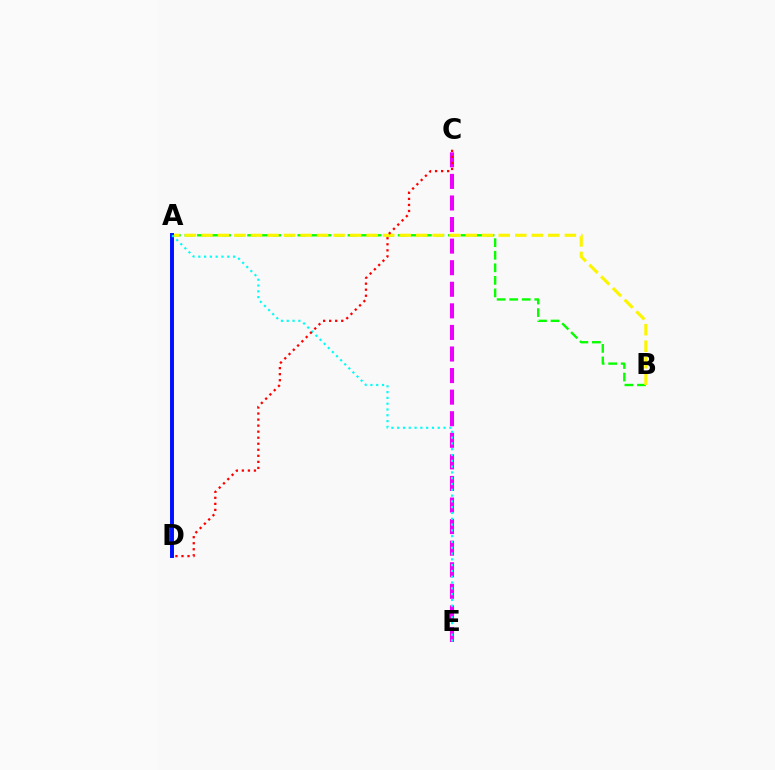{('C', 'E'): [{'color': '#ee00ff', 'line_style': 'dashed', 'thickness': 2.93}], ('A', 'B'): [{'color': '#08ff00', 'line_style': 'dashed', 'thickness': 1.7}, {'color': '#fcf500', 'line_style': 'dashed', 'thickness': 2.24}], ('A', 'D'): [{'color': '#0010ff', 'line_style': 'solid', 'thickness': 2.83}], ('A', 'E'): [{'color': '#00fff6', 'line_style': 'dotted', 'thickness': 1.57}], ('C', 'D'): [{'color': '#ff0000', 'line_style': 'dotted', 'thickness': 1.64}]}